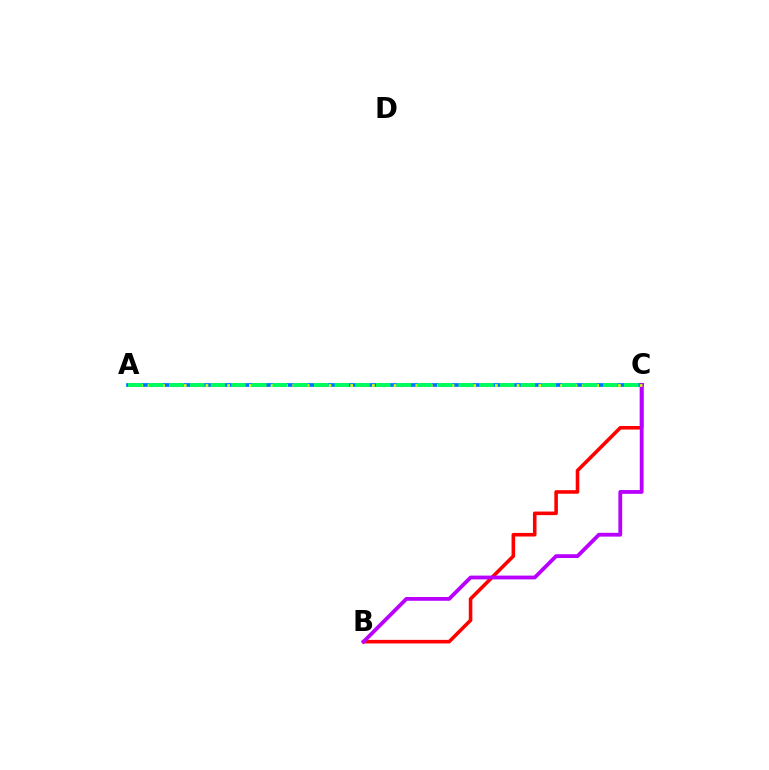{('A', 'C'): [{'color': '#0074ff', 'line_style': 'solid', 'thickness': 2.67}, {'color': '#d1ff00', 'line_style': 'dotted', 'thickness': 1.97}, {'color': '#00ff5c', 'line_style': 'dashed', 'thickness': 2.81}], ('B', 'C'): [{'color': '#ff0000', 'line_style': 'solid', 'thickness': 2.57}, {'color': '#b900ff', 'line_style': 'solid', 'thickness': 2.74}]}